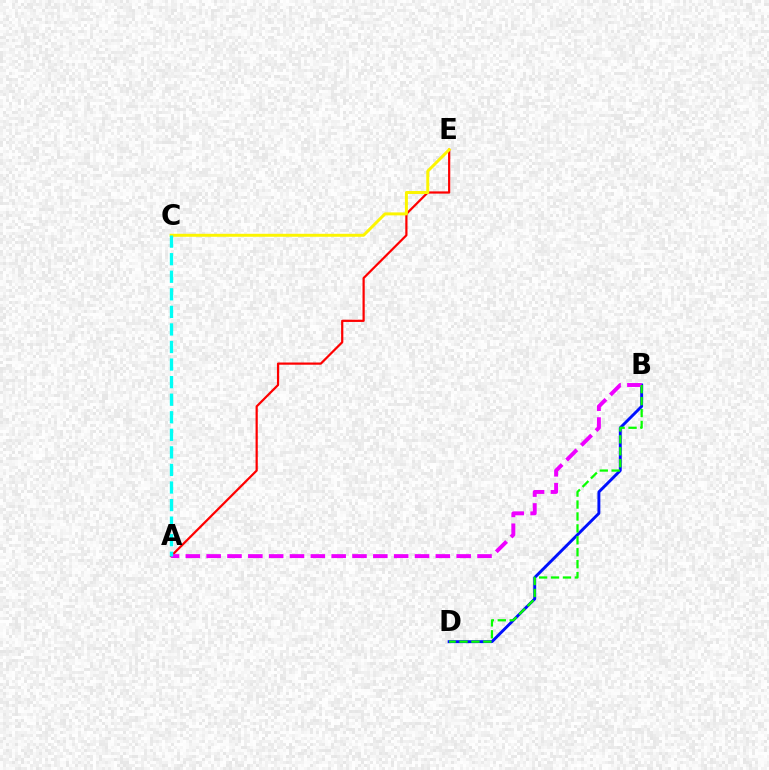{('A', 'E'): [{'color': '#ff0000', 'line_style': 'solid', 'thickness': 1.6}], ('B', 'D'): [{'color': '#0010ff', 'line_style': 'solid', 'thickness': 2.1}, {'color': '#08ff00', 'line_style': 'dashed', 'thickness': 1.62}], ('C', 'E'): [{'color': '#fcf500', 'line_style': 'solid', 'thickness': 2.14}], ('A', 'B'): [{'color': '#ee00ff', 'line_style': 'dashed', 'thickness': 2.83}], ('A', 'C'): [{'color': '#00fff6', 'line_style': 'dashed', 'thickness': 2.39}]}